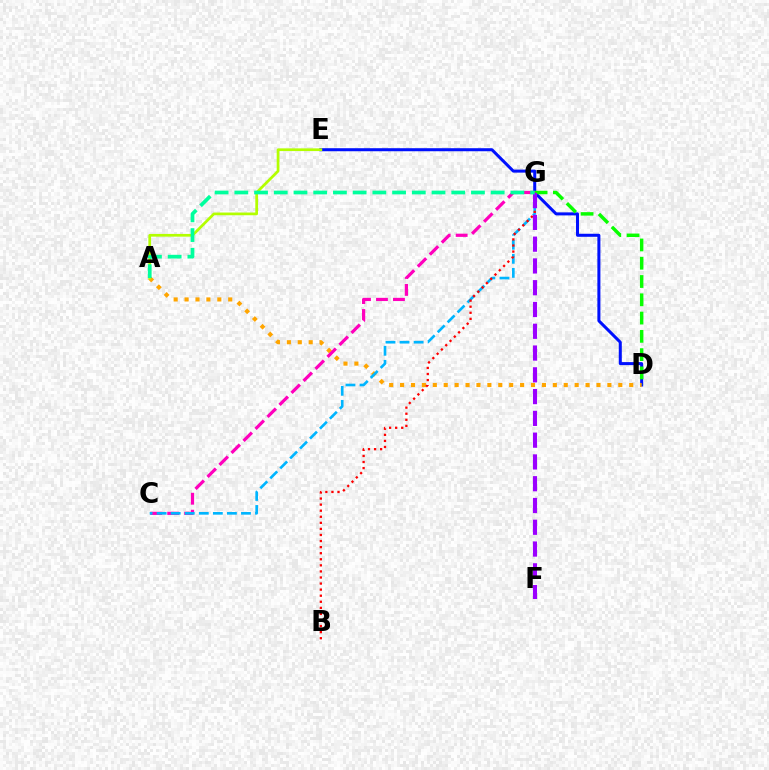{('D', 'E'): [{'color': '#0010ff', 'line_style': 'solid', 'thickness': 2.18}], ('D', 'G'): [{'color': '#08ff00', 'line_style': 'dashed', 'thickness': 2.48}], ('A', 'D'): [{'color': '#ffa500', 'line_style': 'dotted', 'thickness': 2.96}], ('A', 'E'): [{'color': '#b3ff00', 'line_style': 'solid', 'thickness': 1.96}], ('C', 'G'): [{'color': '#ff00bd', 'line_style': 'dashed', 'thickness': 2.31}, {'color': '#00b5ff', 'line_style': 'dashed', 'thickness': 1.91}], ('B', 'G'): [{'color': '#ff0000', 'line_style': 'dotted', 'thickness': 1.65}], ('F', 'G'): [{'color': '#9b00ff', 'line_style': 'dashed', 'thickness': 2.96}], ('A', 'G'): [{'color': '#00ff9d', 'line_style': 'dashed', 'thickness': 2.68}]}